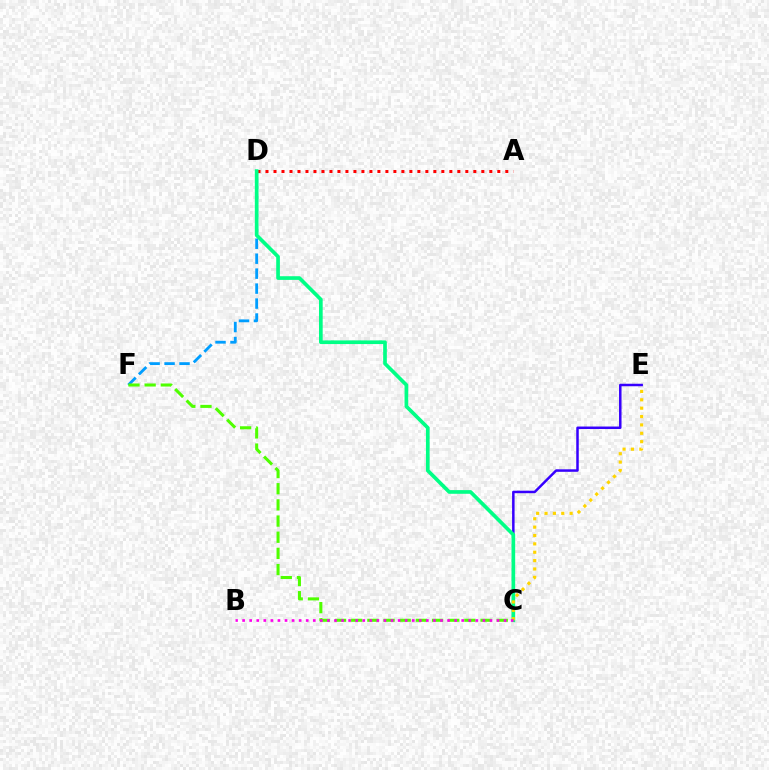{('D', 'F'): [{'color': '#009eff', 'line_style': 'dashed', 'thickness': 2.03}], ('A', 'D'): [{'color': '#ff0000', 'line_style': 'dotted', 'thickness': 2.17}], ('C', 'E'): [{'color': '#3700ff', 'line_style': 'solid', 'thickness': 1.8}, {'color': '#ffd500', 'line_style': 'dotted', 'thickness': 2.27}], ('C', 'D'): [{'color': '#00ff86', 'line_style': 'solid', 'thickness': 2.65}], ('C', 'F'): [{'color': '#4fff00', 'line_style': 'dashed', 'thickness': 2.2}], ('B', 'C'): [{'color': '#ff00ed', 'line_style': 'dotted', 'thickness': 1.92}]}